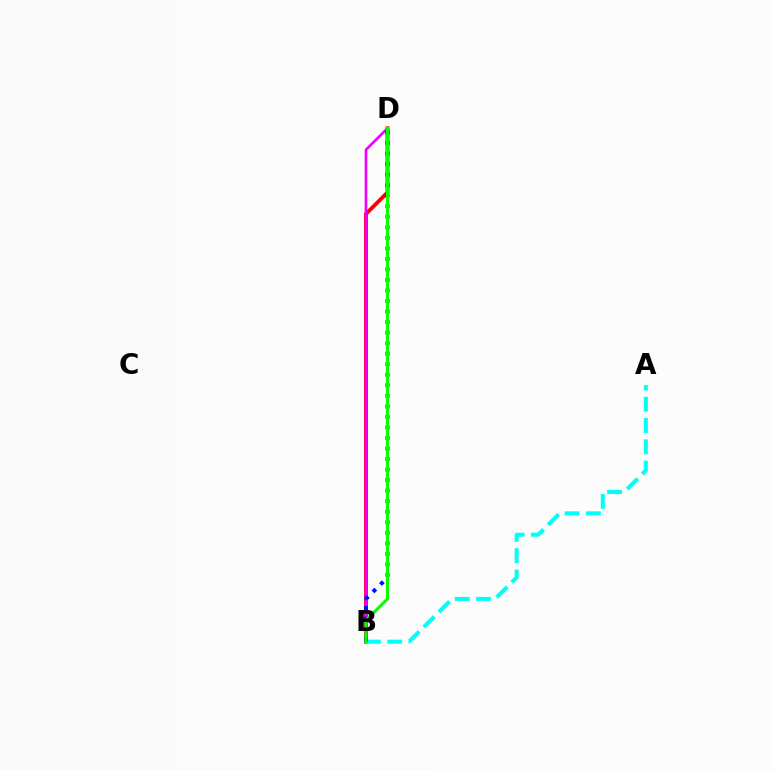{('B', 'D'): [{'color': '#fcf500', 'line_style': 'dotted', 'thickness': 1.81}, {'color': '#ff0000', 'line_style': 'solid', 'thickness': 2.8}, {'color': '#ee00ff', 'line_style': 'solid', 'thickness': 1.91}, {'color': '#0010ff', 'line_style': 'dotted', 'thickness': 2.86}, {'color': '#08ff00', 'line_style': 'solid', 'thickness': 2.21}], ('A', 'B'): [{'color': '#00fff6', 'line_style': 'dashed', 'thickness': 2.89}]}